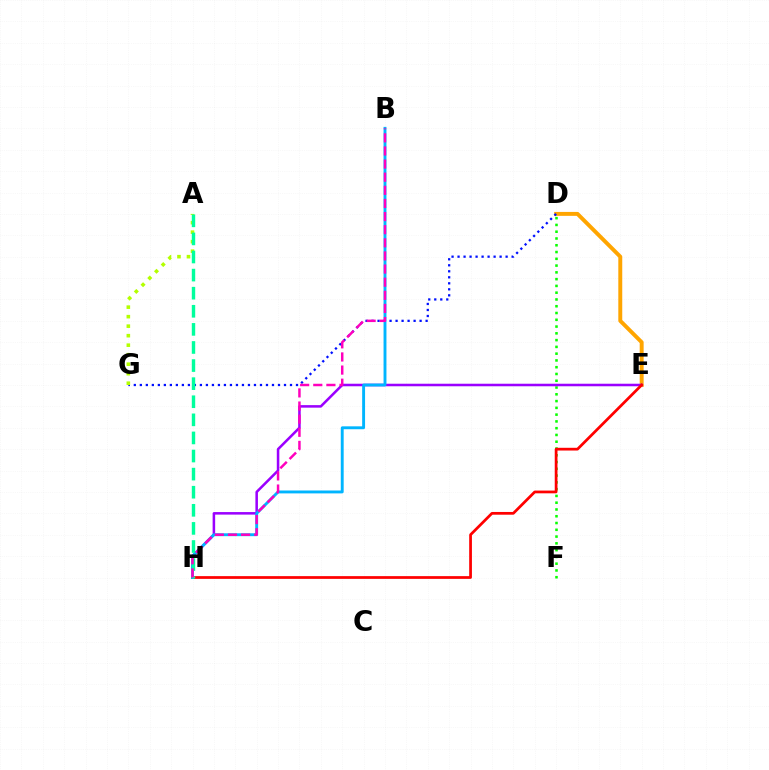{('D', 'E'): [{'color': '#ffa500', 'line_style': 'solid', 'thickness': 2.83}], ('D', 'F'): [{'color': '#08ff00', 'line_style': 'dotted', 'thickness': 1.84}], ('D', 'G'): [{'color': '#0010ff', 'line_style': 'dotted', 'thickness': 1.63}], ('E', 'H'): [{'color': '#9b00ff', 'line_style': 'solid', 'thickness': 1.83}, {'color': '#ff0000', 'line_style': 'solid', 'thickness': 1.98}], ('A', 'G'): [{'color': '#b3ff00', 'line_style': 'dotted', 'thickness': 2.58}], ('B', 'H'): [{'color': '#00b5ff', 'line_style': 'solid', 'thickness': 2.09}, {'color': '#ff00bd', 'line_style': 'dashed', 'thickness': 1.78}], ('A', 'H'): [{'color': '#00ff9d', 'line_style': 'dashed', 'thickness': 2.46}]}